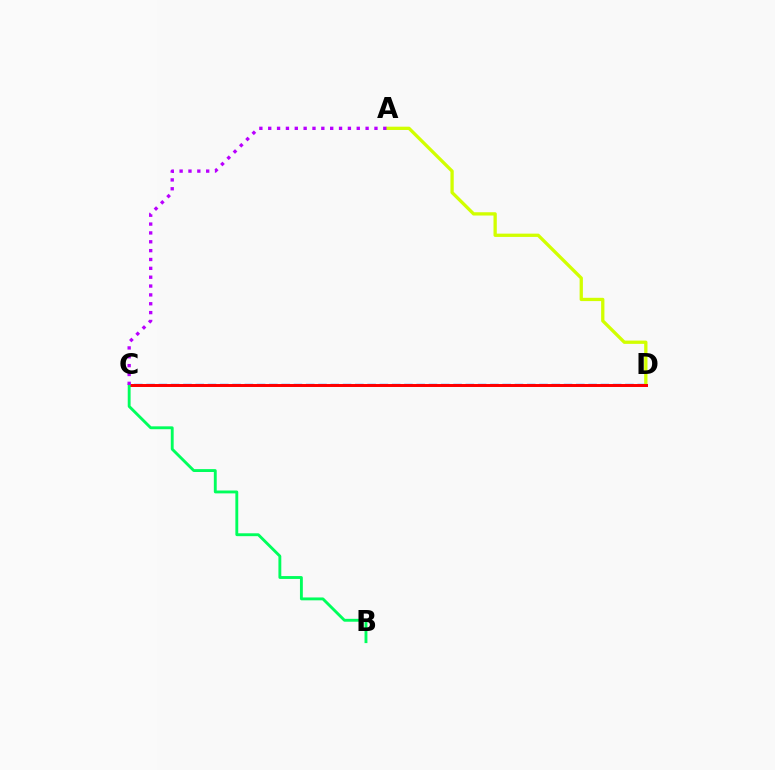{('C', 'D'): [{'color': '#0074ff', 'line_style': 'dashed', 'thickness': 1.67}, {'color': '#ff0000', 'line_style': 'solid', 'thickness': 2.14}], ('A', 'D'): [{'color': '#d1ff00', 'line_style': 'solid', 'thickness': 2.37}], ('B', 'C'): [{'color': '#00ff5c', 'line_style': 'solid', 'thickness': 2.07}], ('A', 'C'): [{'color': '#b900ff', 'line_style': 'dotted', 'thickness': 2.41}]}